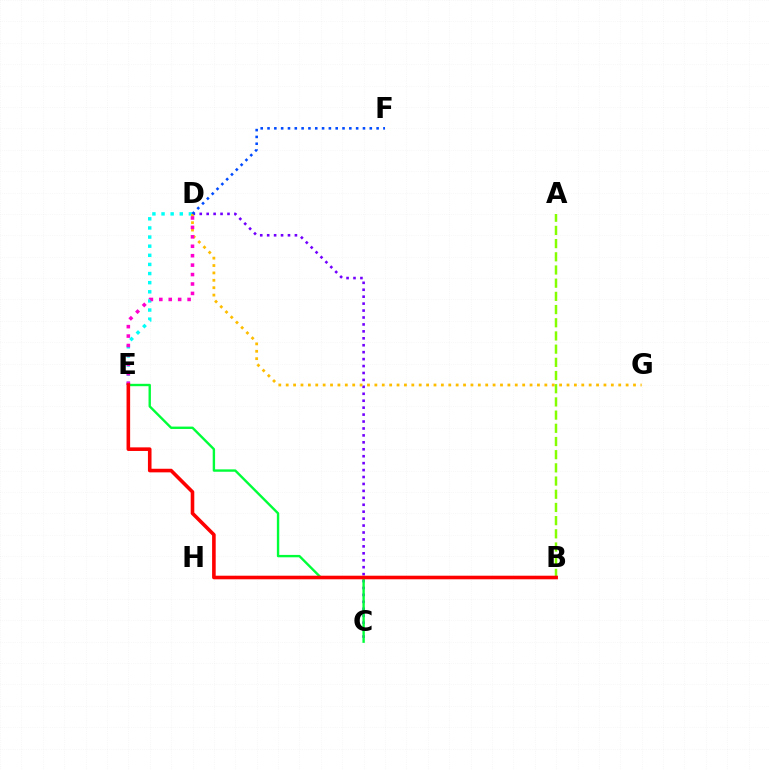{('D', 'E'): [{'color': '#00fff6', 'line_style': 'dotted', 'thickness': 2.48}, {'color': '#ff00cf', 'line_style': 'dotted', 'thickness': 2.56}], ('C', 'D'): [{'color': '#7200ff', 'line_style': 'dotted', 'thickness': 1.88}], ('D', 'G'): [{'color': '#ffbd00', 'line_style': 'dotted', 'thickness': 2.01}], ('A', 'B'): [{'color': '#84ff00', 'line_style': 'dashed', 'thickness': 1.79}], ('D', 'F'): [{'color': '#004bff', 'line_style': 'dotted', 'thickness': 1.85}], ('C', 'E'): [{'color': '#00ff39', 'line_style': 'solid', 'thickness': 1.72}], ('B', 'E'): [{'color': '#ff0000', 'line_style': 'solid', 'thickness': 2.59}]}